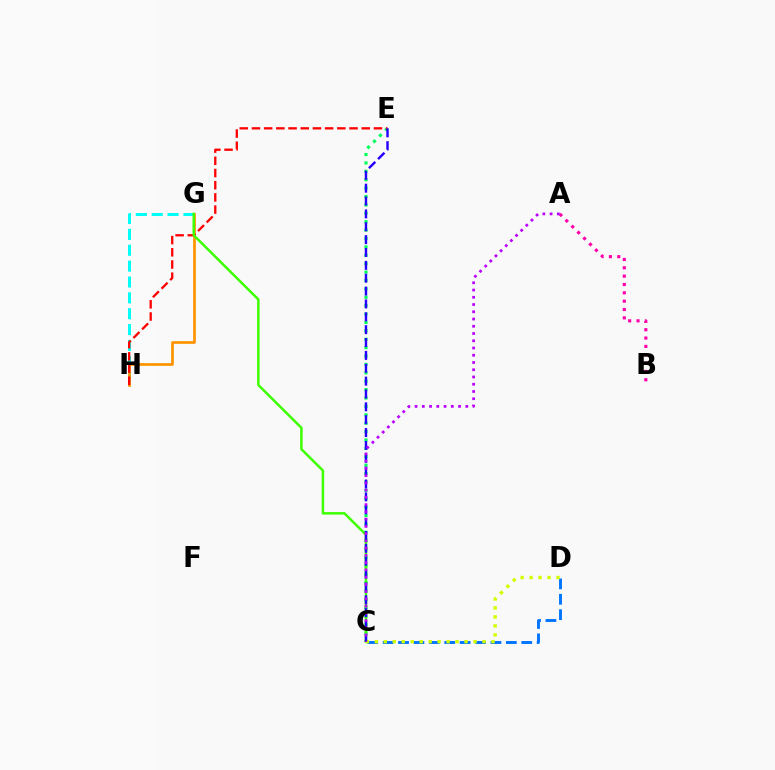{('G', 'H'): [{'color': '#00fff6', 'line_style': 'dashed', 'thickness': 2.16}, {'color': '#ff9400', 'line_style': 'solid', 'thickness': 1.95}], ('A', 'B'): [{'color': '#ff00ac', 'line_style': 'dotted', 'thickness': 2.27}], ('C', 'E'): [{'color': '#00ff5c', 'line_style': 'dotted', 'thickness': 2.28}, {'color': '#2500ff', 'line_style': 'dashed', 'thickness': 1.75}], ('E', 'H'): [{'color': '#ff0000', 'line_style': 'dashed', 'thickness': 1.66}], ('C', 'G'): [{'color': '#3dff00', 'line_style': 'solid', 'thickness': 1.8}], ('C', 'D'): [{'color': '#0074ff', 'line_style': 'dashed', 'thickness': 2.09}, {'color': '#d1ff00', 'line_style': 'dotted', 'thickness': 2.44}], ('A', 'C'): [{'color': '#b900ff', 'line_style': 'dotted', 'thickness': 1.97}]}